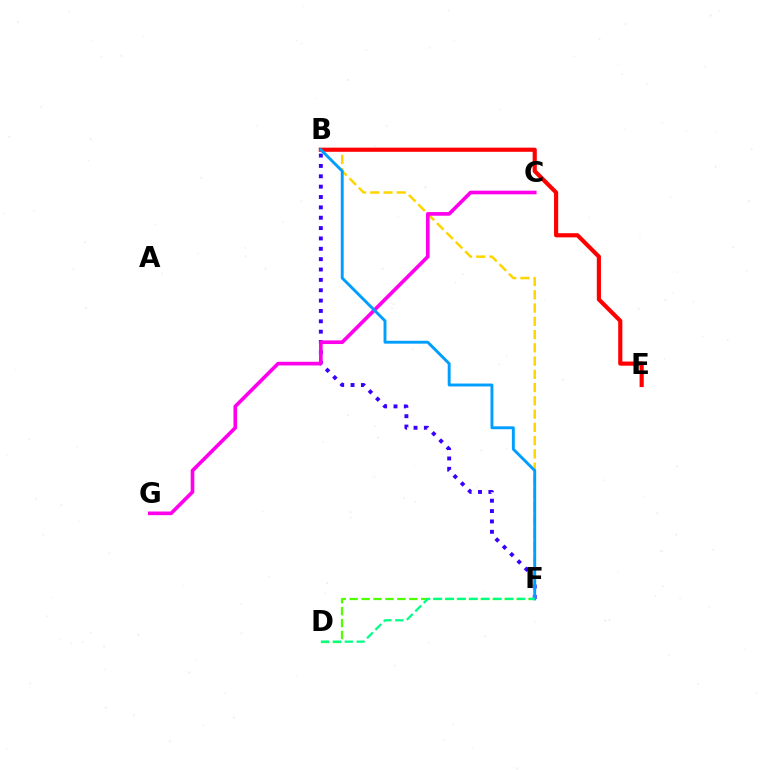{('B', 'F'): [{'color': '#3700ff', 'line_style': 'dotted', 'thickness': 2.81}, {'color': '#ffd500', 'line_style': 'dashed', 'thickness': 1.8}, {'color': '#009eff', 'line_style': 'solid', 'thickness': 2.09}], ('C', 'G'): [{'color': '#ff00ed', 'line_style': 'solid', 'thickness': 2.63}], ('B', 'E'): [{'color': '#ff0000', 'line_style': 'solid', 'thickness': 2.99}], ('D', 'F'): [{'color': '#4fff00', 'line_style': 'dashed', 'thickness': 1.62}, {'color': '#00ff86', 'line_style': 'dashed', 'thickness': 1.61}]}